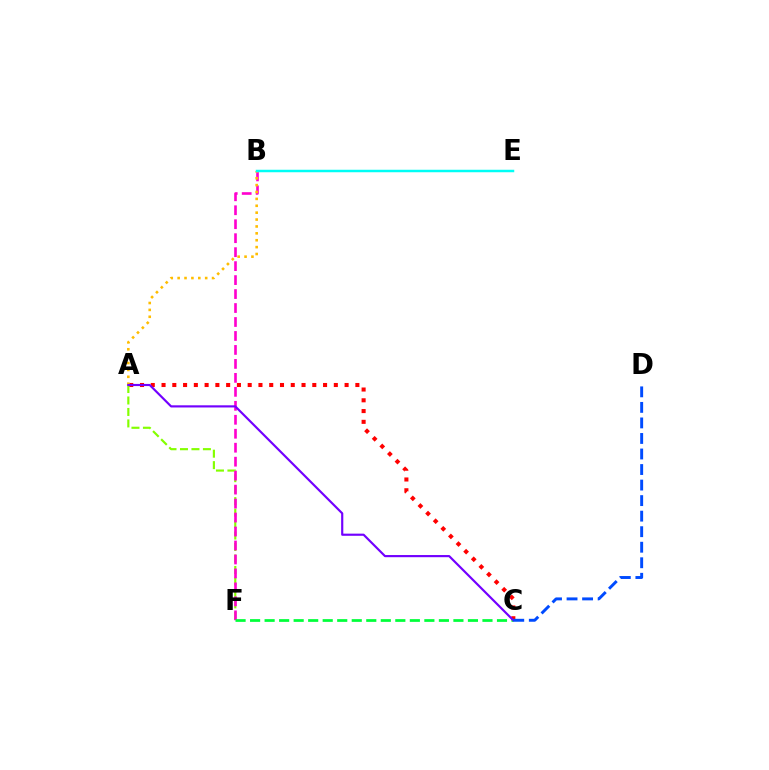{('A', 'C'): [{'color': '#ff0000', 'line_style': 'dotted', 'thickness': 2.93}, {'color': '#7200ff', 'line_style': 'solid', 'thickness': 1.55}], ('A', 'F'): [{'color': '#84ff00', 'line_style': 'dashed', 'thickness': 1.56}], ('B', 'F'): [{'color': '#ff00cf', 'line_style': 'dashed', 'thickness': 1.9}], ('A', 'B'): [{'color': '#ffbd00', 'line_style': 'dotted', 'thickness': 1.87}], ('B', 'E'): [{'color': '#00fff6', 'line_style': 'solid', 'thickness': 1.79}], ('C', 'F'): [{'color': '#00ff39', 'line_style': 'dashed', 'thickness': 1.97}], ('C', 'D'): [{'color': '#004bff', 'line_style': 'dashed', 'thickness': 2.11}]}